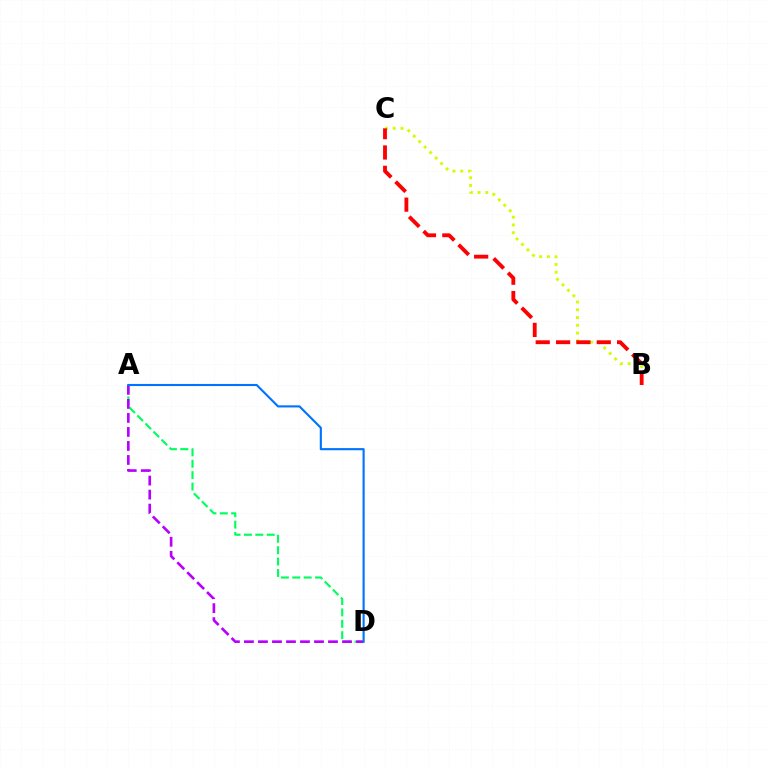{('A', 'D'): [{'color': '#00ff5c', 'line_style': 'dashed', 'thickness': 1.55}, {'color': '#b900ff', 'line_style': 'dashed', 'thickness': 1.9}, {'color': '#0074ff', 'line_style': 'solid', 'thickness': 1.53}], ('B', 'C'): [{'color': '#d1ff00', 'line_style': 'dotted', 'thickness': 2.1}, {'color': '#ff0000', 'line_style': 'dashed', 'thickness': 2.76}]}